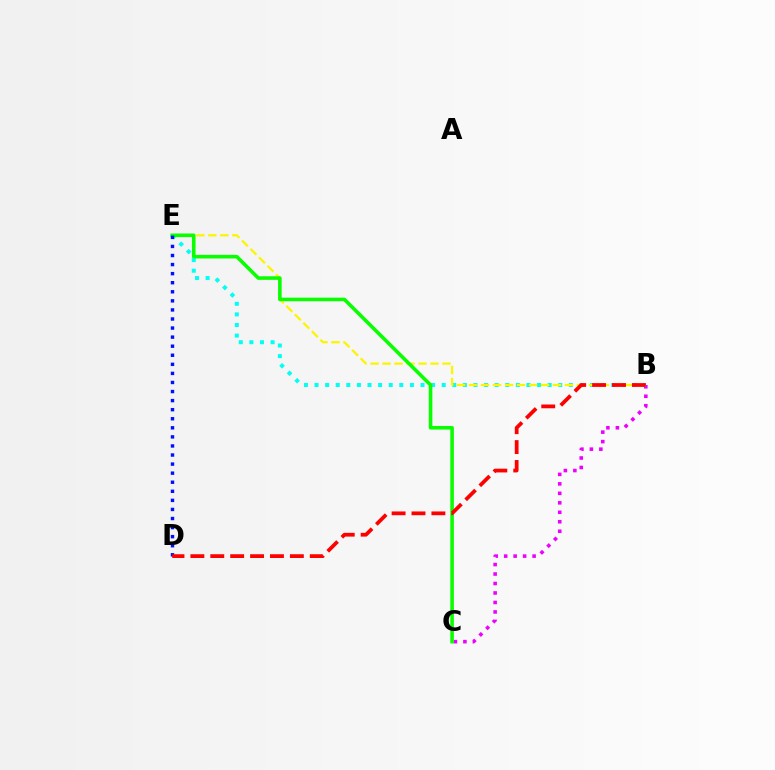{('B', 'C'): [{'color': '#ee00ff', 'line_style': 'dotted', 'thickness': 2.58}], ('B', 'E'): [{'color': '#00fff6', 'line_style': 'dotted', 'thickness': 2.88}, {'color': '#fcf500', 'line_style': 'dashed', 'thickness': 1.63}], ('C', 'E'): [{'color': '#08ff00', 'line_style': 'solid', 'thickness': 2.57}], ('D', 'E'): [{'color': '#0010ff', 'line_style': 'dotted', 'thickness': 2.46}], ('B', 'D'): [{'color': '#ff0000', 'line_style': 'dashed', 'thickness': 2.7}]}